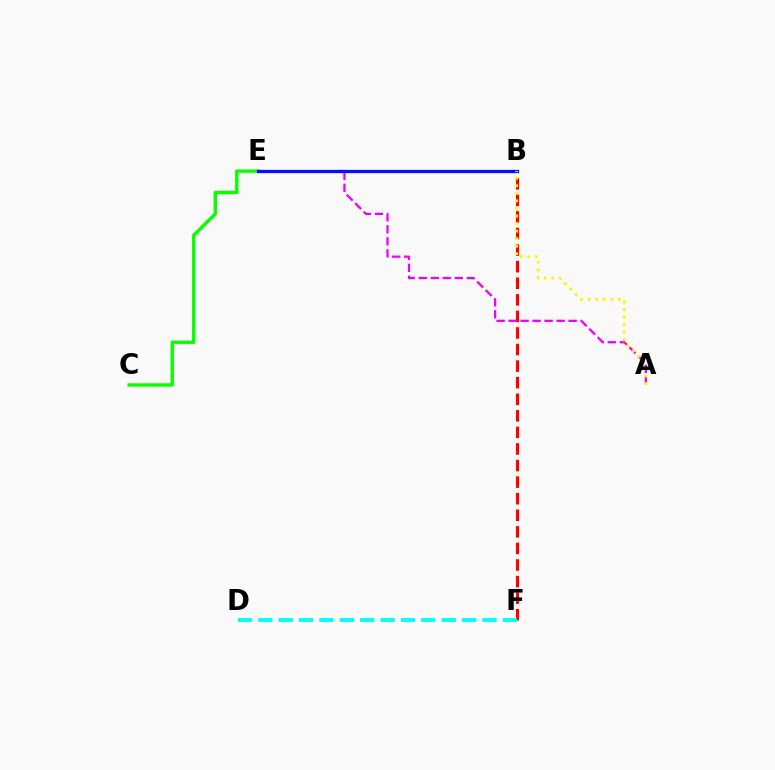{('B', 'F'): [{'color': '#ff0000', 'line_style': 'dashed', 'thickness': 2.25}], ('C', 'E'): [{'color': '#08ff00', 'line_style': 'solid', 'thickness': 2.44}], ('A', 'E'): [{'color': '#ee00ff', 'line_style': 'dashed', 'thickness': 1.63}], ('B', 'E'): [{'color': '#0010ff', 'line_style': 'solid', 'thickness': 2.35}], ('D', 'F'): [{'color': '#00fff6', 'line_style': 'dashed', 'thickness': 2.77}], ('A', 'B'): [{'color': '#fcf500', 'line_style': 'dotted', 'thickness': 2.05}]}